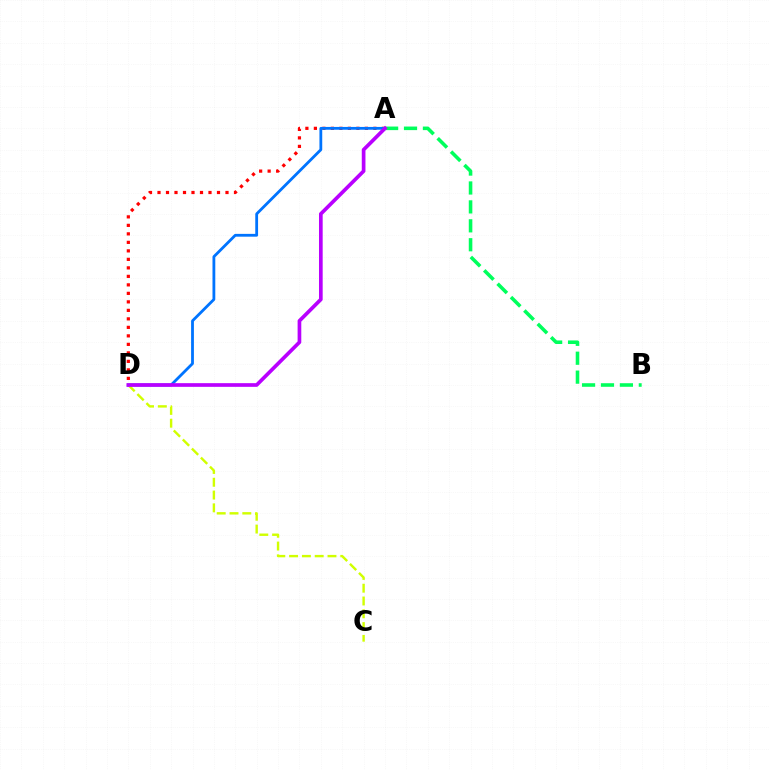{('A', 'D'): [{'color': '#ff0000', 'line_style': 'dotted', 'thickness': 2.31}, {'color': '#0074ff', 'line_style': 'solid', 'thickness': 2.02}, {'color': '#b900ff', 'line_style': 'solid', 'thickness': 2.65}], ('C', 'D'): [{'color': '#d1ff00', 'line_style': 'dashed', 'thickness': 1.74}], ('A', 'B'): [{'color': '#00ff5c', 'line_style': 'dashed', 'thickness': 2.57}]}